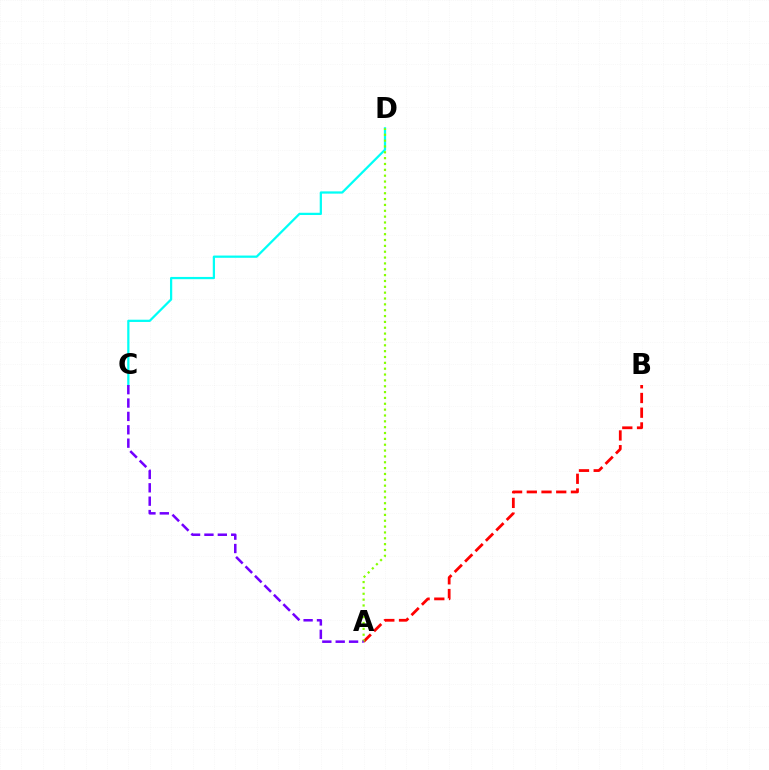{('C', 'D'): [{'color': '#00fff6', 'line_style': 'solid', 'thickness': 1.62}], ('A', 'B'): [{'color': '#ff0000', 'line_style': 'dashed', 'thickness': 2.0}], ('A', 'D'): [{'color': '#84ff00', 'line_style': 'dotted', 'thickness': 1.59}], ('A', 'C'): [{'color': '#7200ff', 'line_style': 'dashed', 'thickness': 1.82}]}